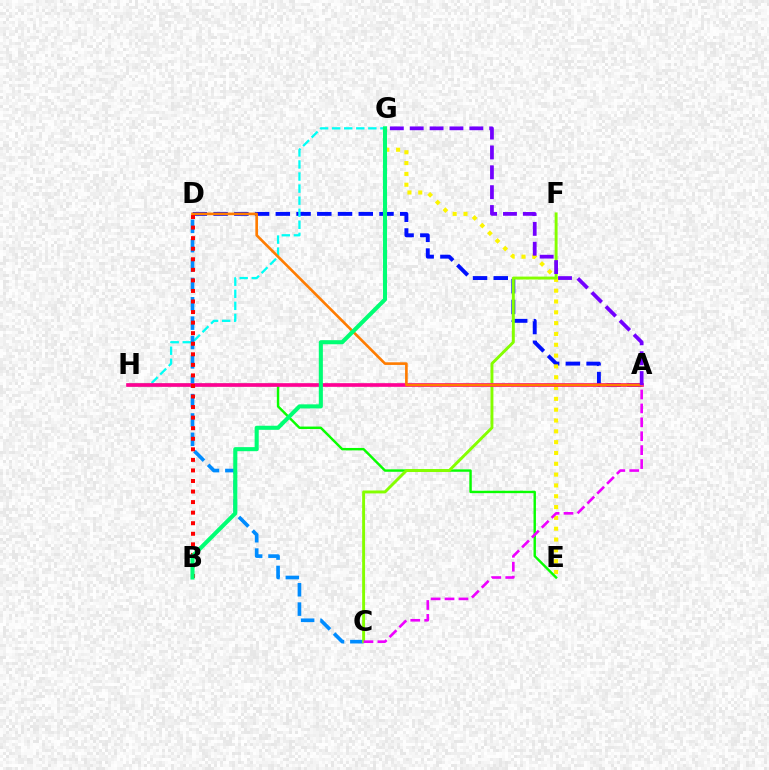{('A', 'D'): [{'color': '#0010ff', 'line_style': 'dashed', 'thickness': 2.82}, {'color': '#ff7c00', 'line_style': 'solid', 'thickness': 1.9}], ('G', 'H'): [{'color': '#00fff6', 'line_style': 'dashed', 'thickness': 1.64}], ('E', 'G'): [{'color': '#fcf500', 'line_style': 'dotted', 'thickness': 2.94}], ('C', 'D'): [{'color': '#008cff', 'line_style': 'dashed', 'thickness': 2.63}], ('E', 'H'): [{'color': '#08ff00', 'line_style': 'solid', 'thickness': 1.74}], ('C', 'F'): [{'color': '#84ff00', 'line_style': 'solid', 'thickness': 2.1}], ('A', 'H'): [{'color': '#ff0094', 'line_style': 'solid', 'thickness': 2.64}], ('A', 'G'): [{'color': '#7200ff', 'line_style': 'dashed', 'thickness': 2.7}], ('B', 'D'): [{'color': '#ff0000', 'line_style': 'dotted', 'thickness': 2.87}], ('A', 'C'): [{'color': '#ee00ff', 'line_style': 'dashed', 'thickness': 1.89}], ('B', 'G'): [{'color': '#00ff74', 'line_style': 'solid', 'thickness': 2.93}]}